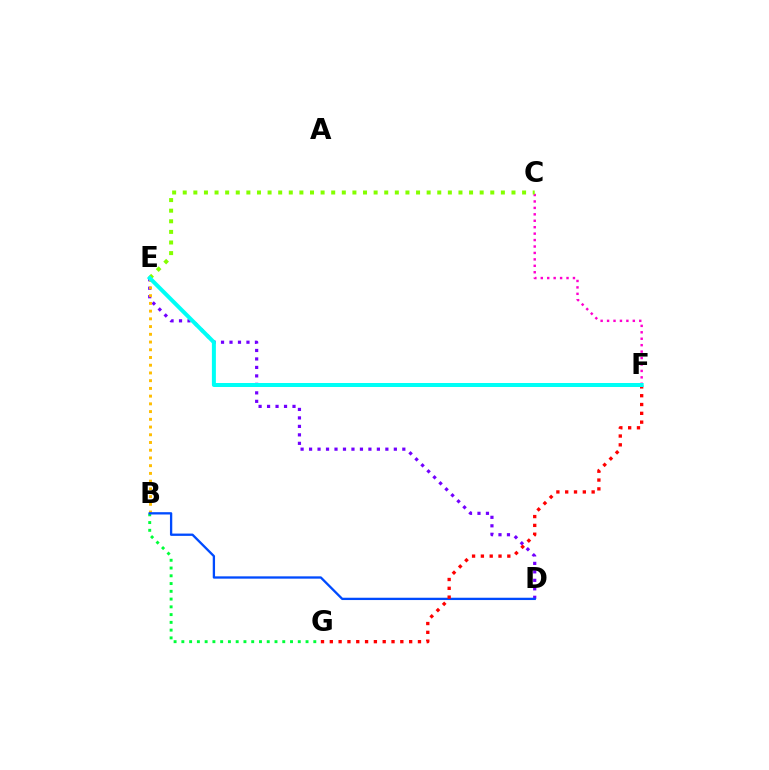{('D', 'E'): [{'color': '#7200ff', 'line_style': 'dotted', 'thickness': 2.3}], ('B', 'E'): [{'color': '#ffbd00', 'line_style': 'dotted', 'thickness': 2.1}], ('C', 'F'): [{'color': '#ff00cf', 'line_style': 'dotted', 'thickness': 1.75}], ('C', 'E'): [{'color': '#84ff00', 'line_style': 'dotted', 'thickness': 2.88}], ('B', 'G'): [{'color': '#00ff39', 'line_style': 'dotted', 'thickness': 2.11}], ('B', 'D'): [{'color': '#004bff', 'line_style': 'solid', 'thickness': 1.66}], ('F', 'G'): [{'color': '#ff0000', 'line_style': 'dotted', 'thickness': 2.4}], ('E', 'F'): [{'color': '#00fff6', 'line_style': 'solid', 'thickness': 2.87}]}